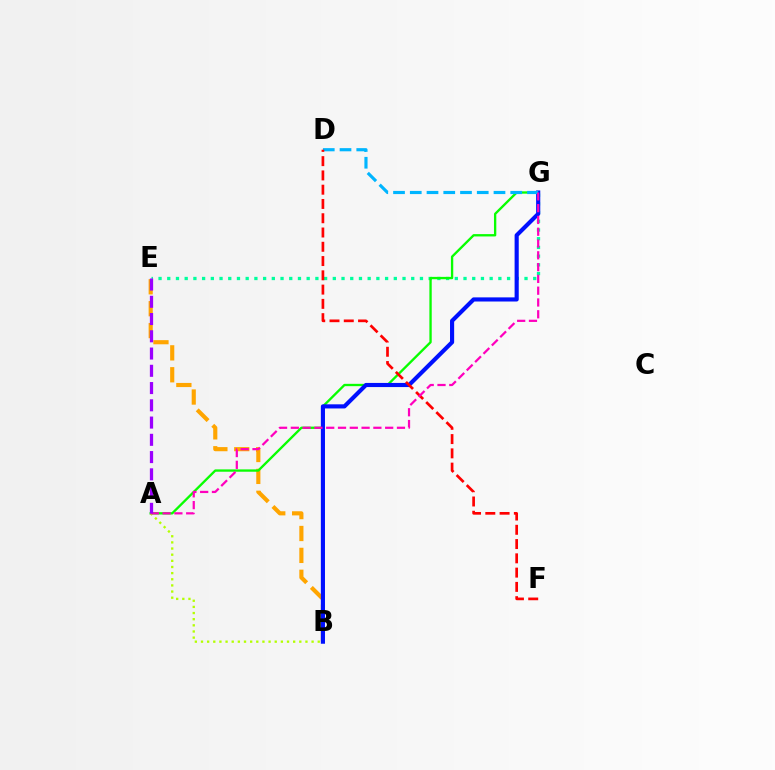{('B', 'E'): [{'color': '#ffa500', 'line_style': 'dashed', 'thickness': 2.97}], ('E', 'G'): [{'color': '#00ff9d', 'line_style': 'dotted', 'thickness': 2.37}], ('A', 'G'): [{'color': '#08ff00', 'line_style': 'solid', 'thickness': 1.68}, {'color': '#ff00bd', 'line_style': 'dashed', 'thickness': 1.6}], ('B', 'G'): [{'color': '#0010ff', 'line_style': 'solid', 'thickness': 2.98}], ('D', 'G'): [{'color': '#00b5ff', 'line_style': 'dashed', 'thickness': 2.27}], ('D', 'F'): [{'color': '#ff0000', 'line_style': 'dashed', 'thickness': 1.94}], ('A', 'B'): [{'color': '#b3ff00', 'line_style': 'dotted', 'thickness': 1.67}], ('A', 'E'): [{'color': '#9b00ff', 'line_style': 'dashed', 'thickness': 2.34}]}